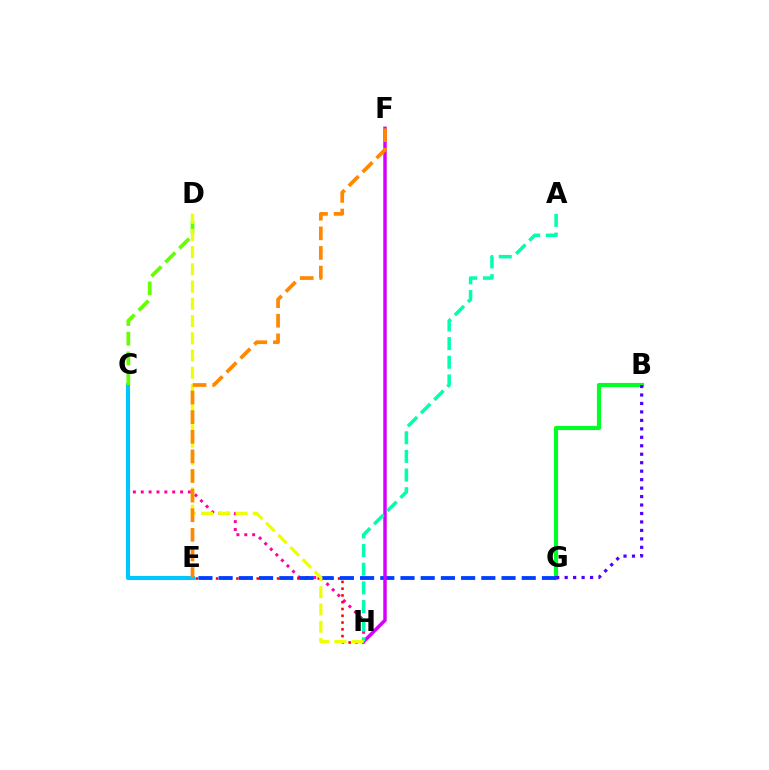{('C', 'H'): [{'color': '#ff00a0', 'line_style': 'dotted', 'thickness': 2.14}], ('C', 'E'): [{'color': '#00c7ff', 'line_style': 'solid', 'thickness': 2.95}], ('B', 'G'): [{'color': '#00ff27', 'line_style': 'solid', 'thickness': 2.99}, {'color': '#4f00ff', 'line_style': 'dotted', 'thickness': 2.3}], ('C', 'D'): [{'color': '#66ff00', 'line_style': 'dashed', 'thickness': 2.68}], ('E', 'H'): [{'color': '#ff0000', 'line_style': 'dotted', 'thickness': 1.84}], ('E', 'G'): [{'color': '#003fff', 'line_style': 'dashed', 'thickness': 2.74}], ('F', 'H'): [{'color': '#d600ff', 'line_style': 'solid', 'thickness': 2.49}], ('A', 'H'): [{'color': '#00ffaf', 'line_style': 'dashed', 'thickness': 2.53}], ('D', 'H'): [{'color': '#eeff00', 'line_style': 'dashed', 'thickness': 2.34}], ('E', 'F'): [{'color': '#ff8800', 'line_style': 'dashed', 'thickness': 2.66}]}